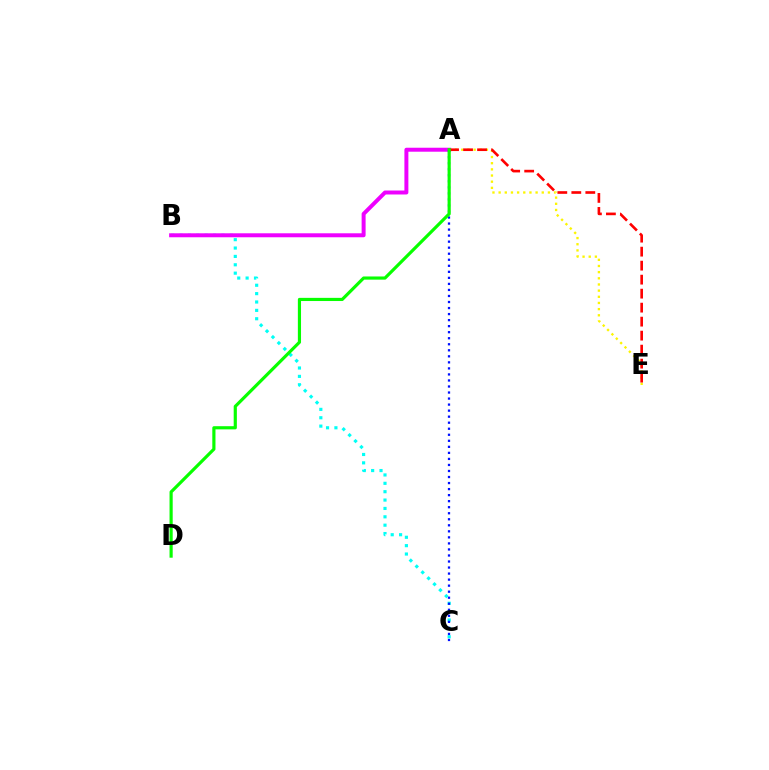{('B', 'C'): [{'color': '#00fff6', 'line_style': 'dotted', 'thickness': 2.27}], ('A', 'B'): [{'color': '#ee00ff', 'line_style': 'solid', 'thickness': 2.86}], ('A', 'E'): [{'color': '#fcf500', 'line_style': 'dotted', 'thickness': 1.67}, {'color': '#ff0000', 'line_style': 'dashed', 'thickness': 1.9}], ('A', 'C'): [{'color': '#0010ff', 'line_style': 'dotted', 'thickness': 1.64}], ('A', 'D'): [{'color': '#08ff00', 'line_style': 'solid', 'thickness': 2.28}]}